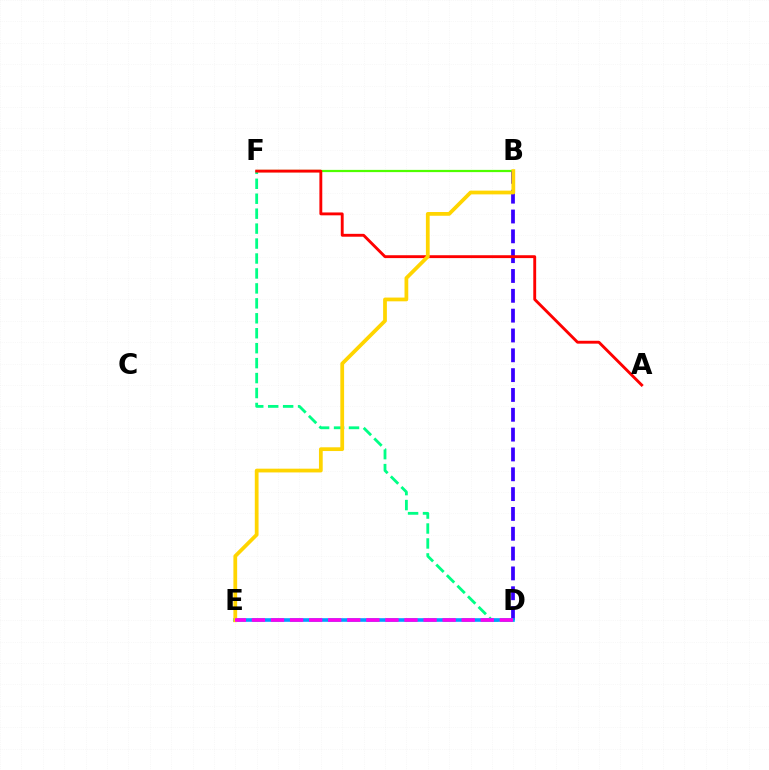{('B', 'F'): [{'color': '#4fff00', 'line_style': 'solid', 'thickness': 1.6}], ('B', 'D'): [{'color': '#3700ff', 'line_style': 'dashed', 'thickness': 2.69}], ('D', 'F'): [{'color': '#00ff86', 'line_style': 'dashed', 'thickness': 2.03}], ('D', 'E'): [{'color': '#009eff', 'line_style': 'solid', 'thickness': 2.61}, {'color': '#ff00ed', 'line_style': 'dashed', 'thickness': 2.59}], ('A', 'F'): [{'color': '#ff0000', 'line_style': 'solid', 'thickness': 2.07}], ('B', 'E'): [{'color': '#ffd500', 'line_style': 'solid', 'thickness': 2.7}]}